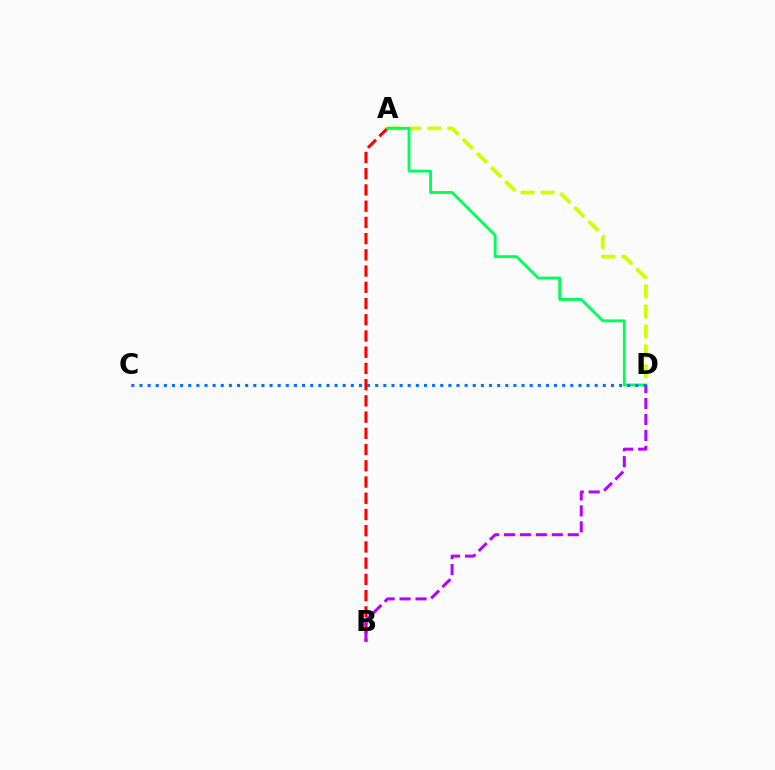{('A', 'D'): [{'color': '#d1ff00', 'line_style': 'dashed', 'thickness': 2.71}, {'color': '#00ff5c', 'line_style': 'solid', 'thickness': 2.08}], ('A', 'B'): [{'color': '#ff0000', 'line_style': 'dashed', 'thickness': 2.2}], ('B', 'D'): [{'color': '#b900ff', 'line_style': 'dashed', 'thickness': 2.16}], ('C', 'D'): [{'color': '#0074ff', 'line_style': 'dotted', 'thickness': 2.21}]}